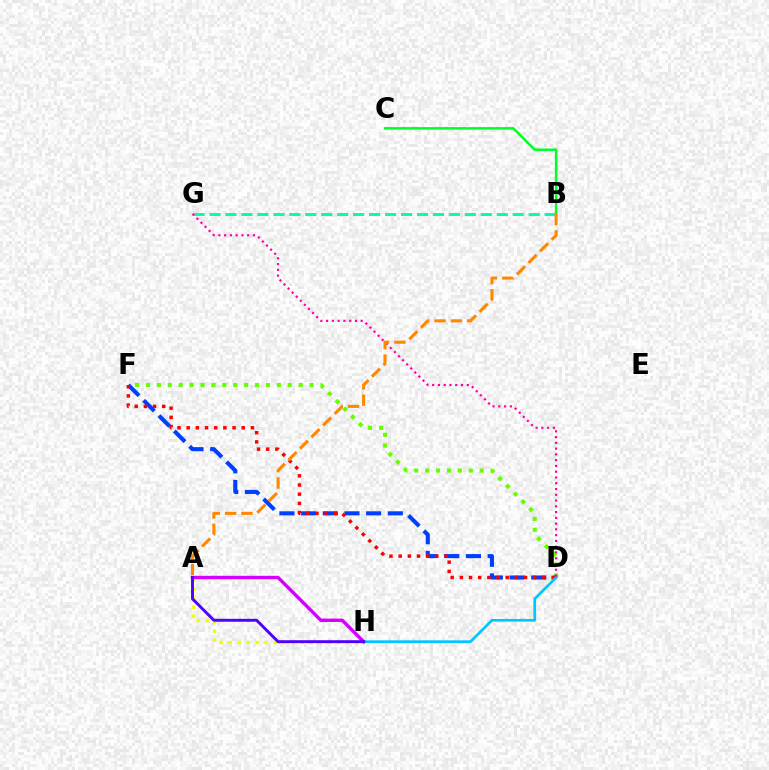{('D', 'F'): [{'color': '#66ff00', 'line_style': 'dotted', 'thickness': 2.96}, {'color': '#003fff', 'line_style': 'dashed', 'thickness': 2.94}, {'color': '#ff0000', 'line_style': 'dotted', 'thickness': 2.49}], ('A', 'H'): [{'color': '#eeff00', 'line_style': 'dotted', 'thickness': 2.45}, {'color': '#d600ff', 'line_style': 'solid', 'thickness': 2.45}, {'color': '#4f00ff', 'line_style': 'solid', 'thickness': 2.1}], ('B', 'C'): [{'color': '#00ff27', 'line_style': 'solid', 'thickness': 1.78}], ('B', 'G'): [{'color': '#00ffaf', 'line_style': 'dashed', 'thickness': 2.17}], ('D', 'H'): [{'color': '#00c7ff', 'line_style': 'solid', 'thickness': 1.93}], ('D', 'G'): [{'color': '#ff00a0', 'line_style': 'dotted', 'thickness': 1.57}], ('A', 'B'): [{'color': '#ff8800', 'line_style': 'dashed', 'thickness': 2.22}]}